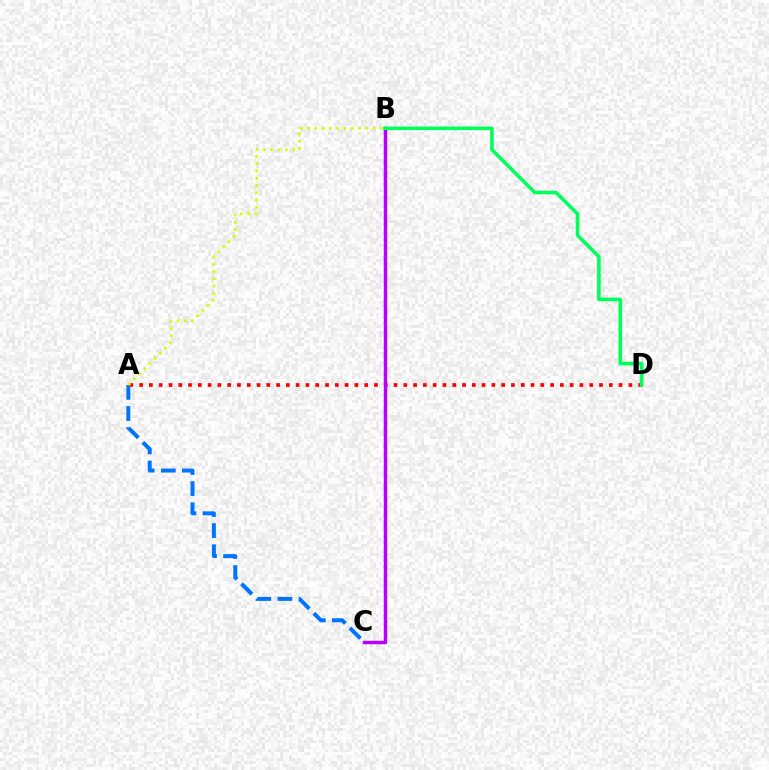{('A', 'C'): [{'color': '#0074ff', 'line_style': 'dashed', 'thickness': 2.87}], ('A', 'D'): [{'color': '#ff0000', 'line_style': 'dotted', 'thickness': 2.66}], ('A', 'B'): [{'color': '#d1ff00', 'line_style': 'dotted', 'thickness': 1.98}], ('B', 'C'): [{'color': '#b900ff', 'line_style': 'solid', 'thickness': 2.5}], ('B', 'D'): [{'color': '#00ff5c', 'line_style': 'solid', 'thickness': 2.58}]}